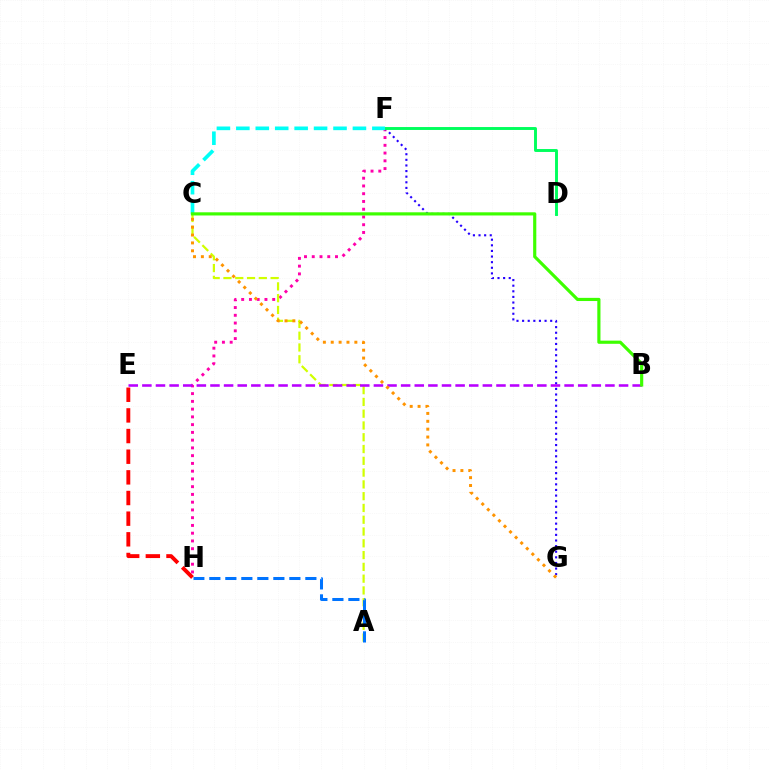{('F', 'H'): [{'color': '#ff00ac', 'line_style': 'dotted', 'thickness': 2.11}], ('F', 'G'): [{'color': '#2500ff', 'line_style': 'dotted', 'thickness': 1.53}], ('A', 'C'): [{'color': '#d1ff00', 'line_style': 'dashed', 'thickness': 1.6}], ('E', 'H'): [{'color': '#ff0000', 'line_style': 'dashed', 'thickness': 2.81}], ('B', 'E'): [{'color': '#b900ff', 'line_style': 'dashed', 'thickness': 1.85}], ('D', 'F'): [{'color': '#00ff5c', 'line_style': 'solid', 'thickness': 2.1}], ('C', 'G'): [{'color': '#ff9400', 'line_style': 'dotted', 'thickness': 2.14}], ('A', 'H'): [{'color': '#0074ff', 'line_style': 'dashed', 'thickness': 2.17}], ('C', 'F'): [{'color': '#00fff6', 'line_style': 'dashed', 'thickness': 2.64}], ('B', 'C'): [{'color': '#3dff00', 'line_style': 'solid', 'thickness': 2.28}]}